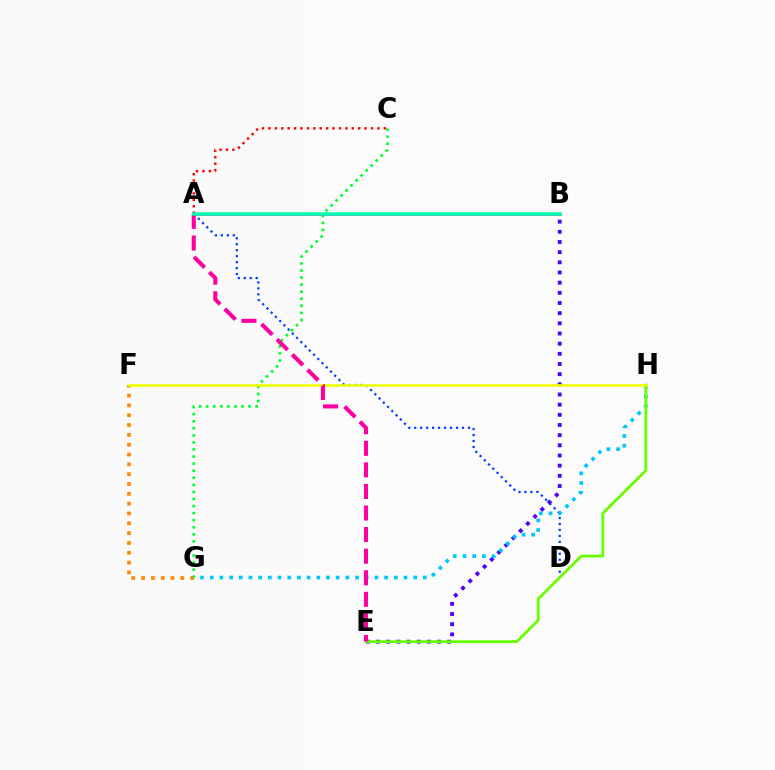{('A', 'D'): [{'color': '#003fff', 'line_style': 'dotted', 'thickness': 1.62}], ('F', 'G'): [{'color': '#ff8800', 'line_style': 'dotted', 'thickness': 2.67}], ('B', 'E'): [{'color': '#4f00ff', 'line_style': 'dotted', 'thickness': 2.76}], ('A', 'C'): [{'color': '#ff0000', 'line_style': 'dotted', 'thickness': 1.74}], ('G', 'H'): [{'color': '#00c7ff', 'line_style': 'dotted', 'thickness': 2.63}], ('C', 'G'): [{'color': '#00ff27', 'line_style': 'dotted', 'thickness': 1.92}], ('E', 'H'): [{'color': '#66ff00', 'line_style': 'solid', 'thickness': 1.99}], ('F', 'H'): [{'color': '#eeff00', 'line_style': 'solid', 'thickness': 1.89}], ('A', 'B'): [{'color': '#d600ff', 'line_style': 'solid', 'thickness': 1.81}, {'color': '#00ffaf', 'line_style': 'solid', 'thickness': 2.55}], ('A', 'E'): [{'color': '#ff00a0', 'line_style': 'dashed', 'thickness': 2.93}]}